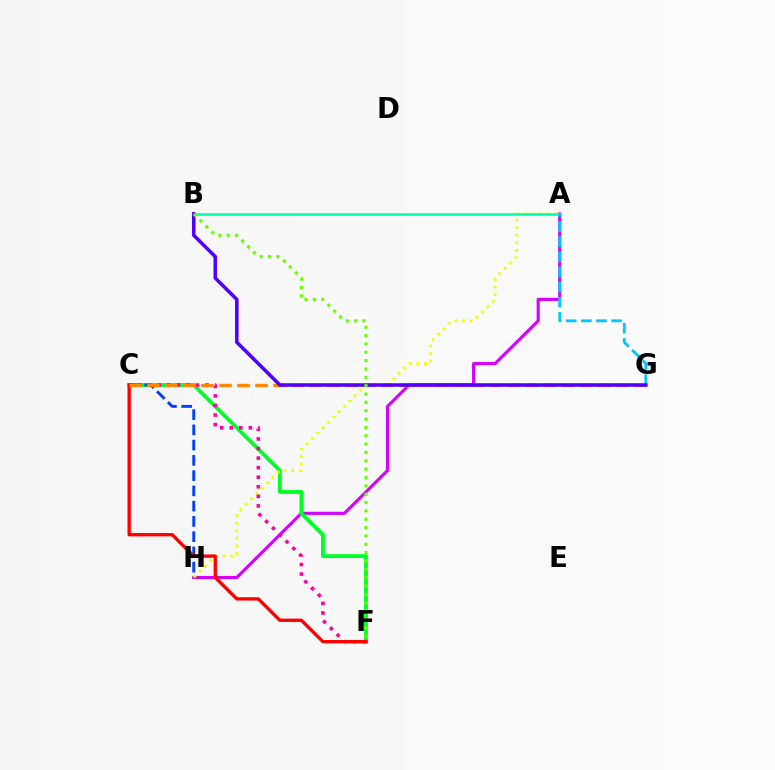{('A', 'H'): [{'color': '#d600ff', 'line_style': 'solid', 'thickness': 2.25}, {'color': '#eeff00', 'line_style': 'dotted', 'thickness': 2.06}], ('C', 'F'): [{'color': '#00ff27', 'line_style': 'solid', 'thickness': 2.77}, {'color': '#ff00a0', 'line_style': 'dotted', 'thickness': 2.6}, {'color': '#ff0000', 'line_style': 'solid', 'thickness': 2.4}], ('A', 'B'): [{'color': '#00ffaf', 'line_style': 'solid', 'thickness': 1.85}], ('C', 'H'): [{'color': '#003fff', 'line_style': 'dashed', 'thickness': 2.07}], ('A', 'G'): [{'color': '#00c7ff', 'line_style': 'dashed', 'thickness': 2.05}], ('C', 'G'): [{'color': '#ff8800', 'line_style': 'dashed', 'thickness': 2.45}], ('B', 'G'): [{'color': '#4f00ff', 'line_style': 'solid', 'thickness': 2.54}], ('B', 'F'): [{'color': '#66ff00', 'line_style': 'dotted', 'thickness': 2.27}]}